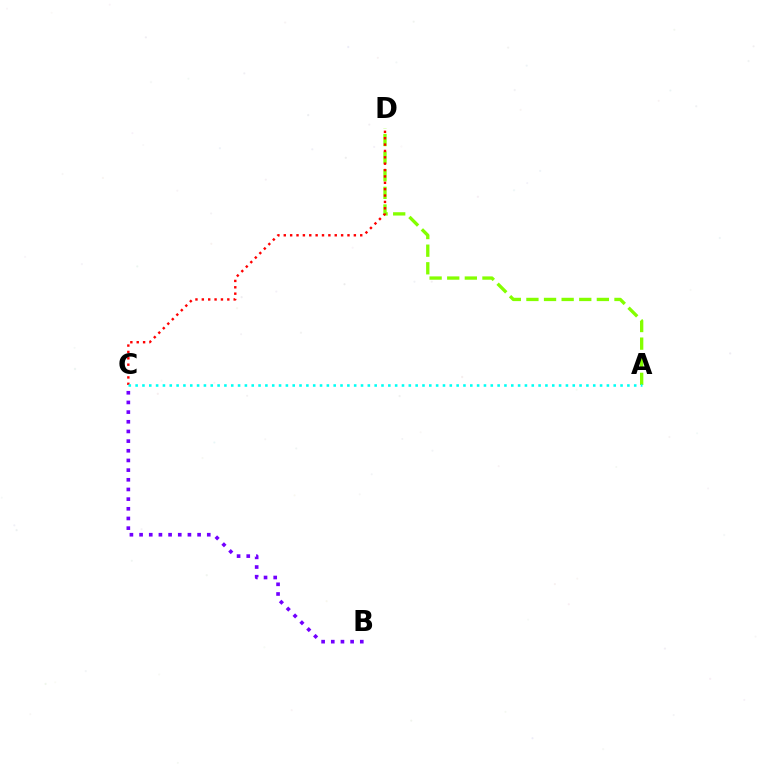{('A', 'D'): [{'color': '#84ff00', 'line_style': 'dashed', 'thickness': 2.39}], ('C', 'D'): [{'color': '#ff0000', 'line_style': 'dotted', 'thickness': 1.73}], ('B', 'C'): [{'color': '#7200ff', 'line_style': 'dotted', 'thickness': 2.63}], ('A', 'C'): [{'color': '#00fff6', 'line_style': 'dotted', 'thickness': 1.86}]}